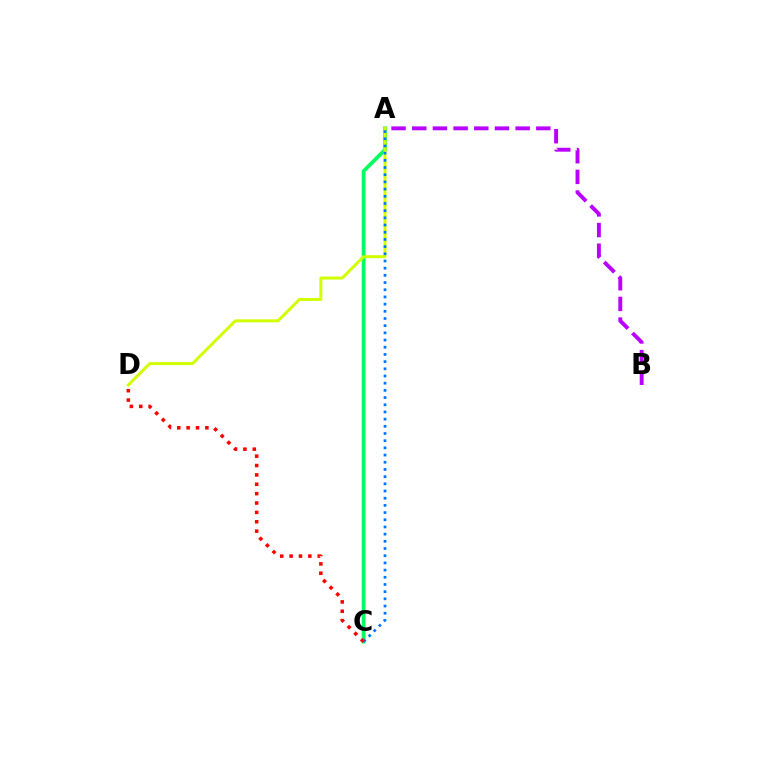{('A', 'C'): [{'color': '#00ff5c', 'line_style': 'solid', 'thickness': 2.7}, {'color': '#0074ff', 'line_style': 'dotted', 'thickness': 1.95}], ('A', 'B'): [{'color': '#b900ff', 'line_style': 'dashed', 'thickness': 2.81}], ('A', 'D'): [{'color': '#d1ff00', 'line_style': 'solid', 'thickness': 2.15}], ('C', 'D'): [{'color': '#ff0000', 'line_style': 'dotted', 'thickness': 2.55}]}